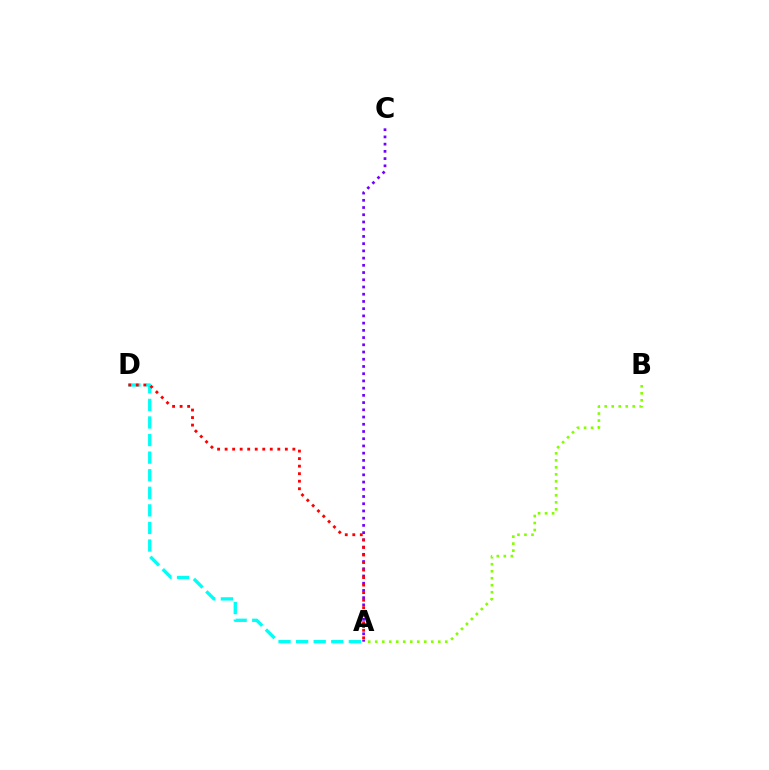{('A', 'C'): [{'color': '#7200ff', 'line_style': 'dotted', 'thickness': 1.96}], ('A', 'B'): [{'color': '#84ff00', 'line_style': 'dotted', 'thickness': 1.9}], ('A', 'D'): [{'color': '#00fff6', 'line_style': 'dashed', 'thickness': 2.39}, {'color': '#ff0000', 'line_style': 'dotted', 'thickness': 2.04}]}